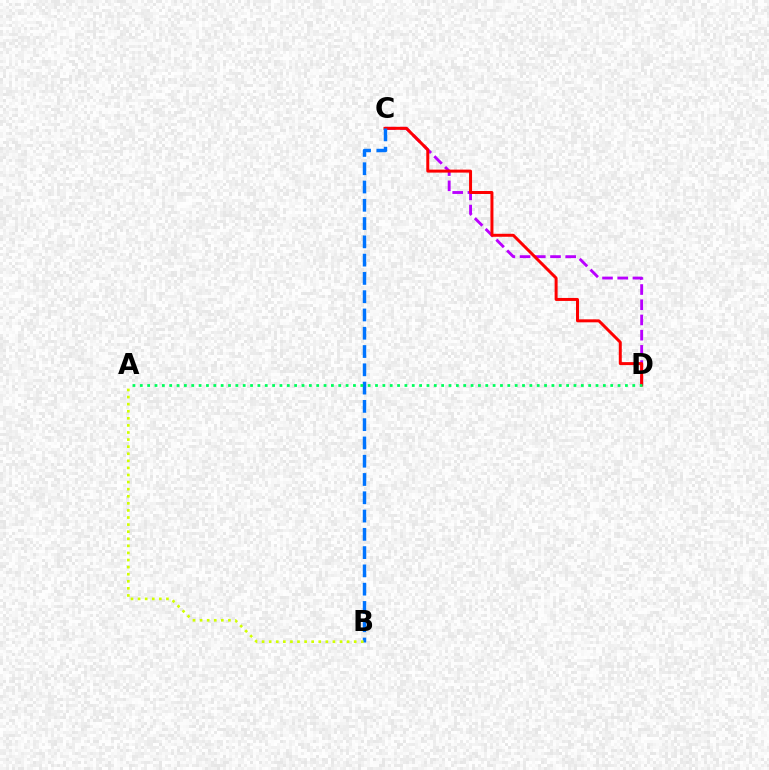{('C', 'D'): [{'color': '#b900ff', 'line_style': 'dashed', 'thickness': 2.07}, {'color': '#ff0000', 'line_style': 'solid', 'thickness': 2.15}], ('B', 'C'): [{'color': '#0074ff', 'line_style': 'dashed', 'thickness': 2.48}], ('A', 'B'): [{'color': '#d1ff00', 'line_style': 'dotted', 'thickness': 1.93}], ('A', 'D'): [{'color': '#00ff5c', 'line_style': 'dotted', 'thickness': 2.0}]}